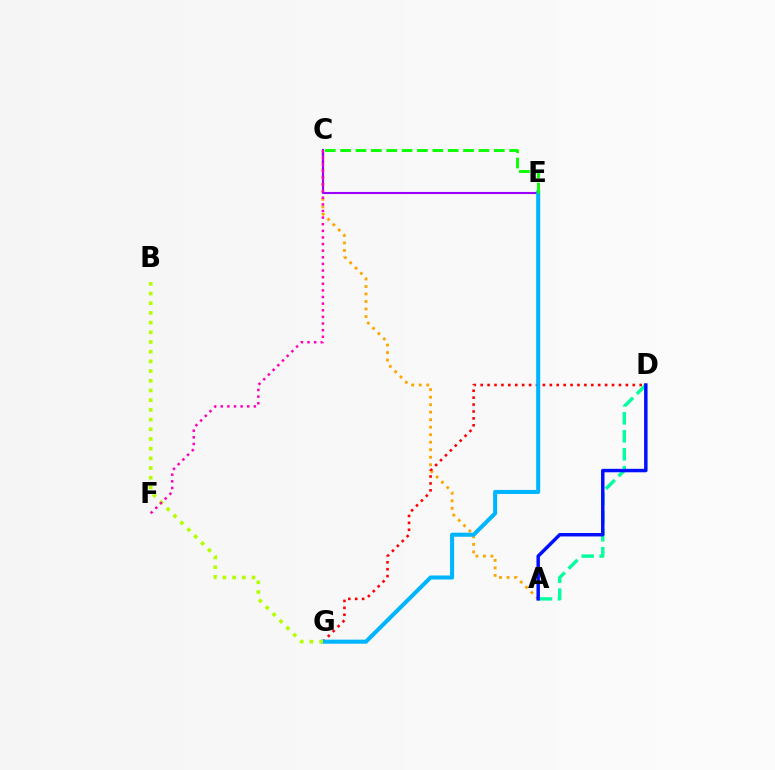{('A', 'C'): [{'color': '#ffa500', 'line_style': 'dotted', 'thickness': 2.04}], ('D', 'G'): [{'color': '#ff0000', 'line_style': 'dotted', 'thickness': 1.88}], ('C', 'E'): [{'color': '#9b00ff', 'line_style': 'solid', 'thickness': 1.52}, {'color': '#08ff00', 'line_style': 'dashed', 'thickness': 2.09}], ('A', 'D'): [{'color': '#00ff9d', 'line_style': 'dashed', 'thickness': 2.44}, {'color': '#0010ff', 'line_style': 'solid', 'thickness': 2.49}], ('E', 'G'): [{'color': '#00b5ff', 'line_style': 'solid', 'thickness': 2.91}], ('B', 'G'): [{'color': '#b3ff00', 'line_style': 'dotted', 'thickness': 2.63}], ('C', 'F'): [{'color': '#ff00bd', 'line_style': 'dotted', 'thickness': 1.8}]}